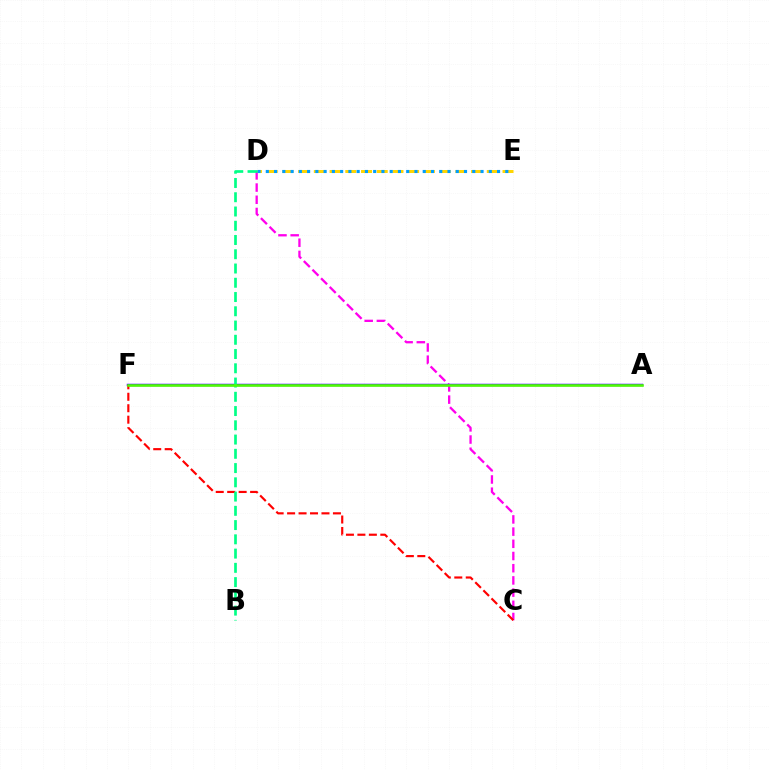{('C', 'D'): [{'color': '#ff00ed', 'line_style': 'dashed', 'thickness': 1.66}], ('D', 'E'): [{'color': '#ffd500', 'line_style': 'dashed', 'thickness': 2.14}, {'color': '#009eff', 'line_style': 'dotted', 'thickness': 2.24}], ('A', 'F'): [{'color': '#3700ff', 'line_style': 'solid', 'thickness': 1.78}, {'color': '#4fff00', 'line_style': 'solid', 'thickness': 1.85}], ('C', 'F'): [{'color': '#ff0000', 'line_style': 'dashed', 'thickness': 1.56}], ('B', 'D'): [{'color': '#00ff86', 'line_style': 'dashed', 'thickness': 1.94}]}